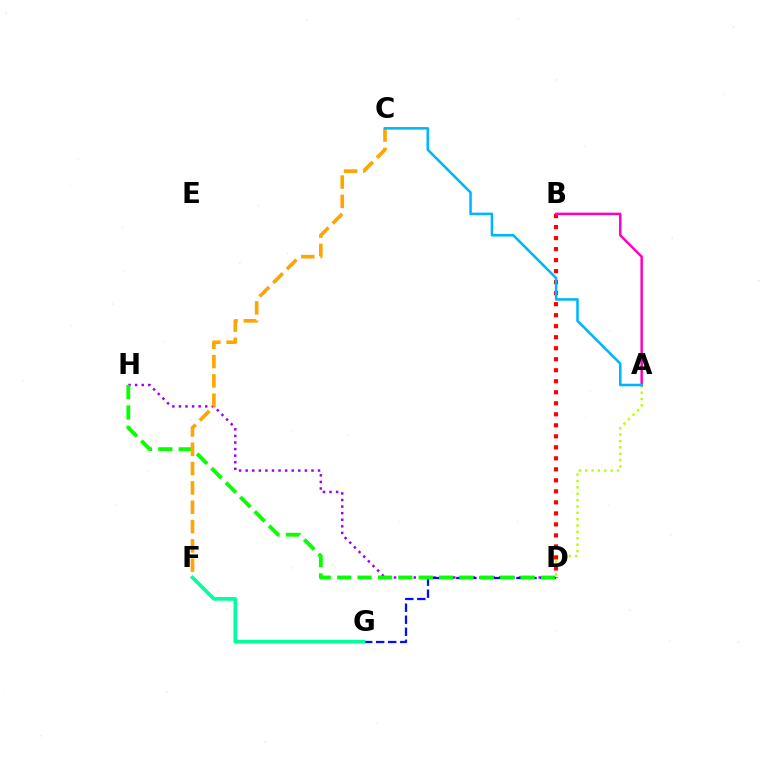{('D', 'H'): [{'color': '#9b00ff', 'line_style': 'dotted', 'thickness': 1.79}, {'color': '#08ff00', 'line_style': 'dashed', 'thickness': 2.77}], ('D', 'G'): [{'color': '#0010ff', 'line_style': 'dashed', 'thickness': 1.63}], ('A', 'D'): [{'color': '#b3ff00', 'line_style': 'dotted', 'thickness': 1.73}], ('F', 'G'): [{'color': '#00ff9d', 'line_style': 'solid', 'thickness': 2.63}], ('B', 'D'): [{'color': '#ff0000', 'line_style': 'dotted', 'thickness': 2.99}], ('C', 'F'): [{'color': '#ffa500', 'line_style': 'dashed', 'thickness': 2.62}], ('A', 'B'): [{'color': '#ff00bd', 'line_style': 'solid', 'thickness': 1.78}], ('A', 'C'): [{'color': '#00b5ff', 'line_style': 'solid', 'thickness': 1.84}]}